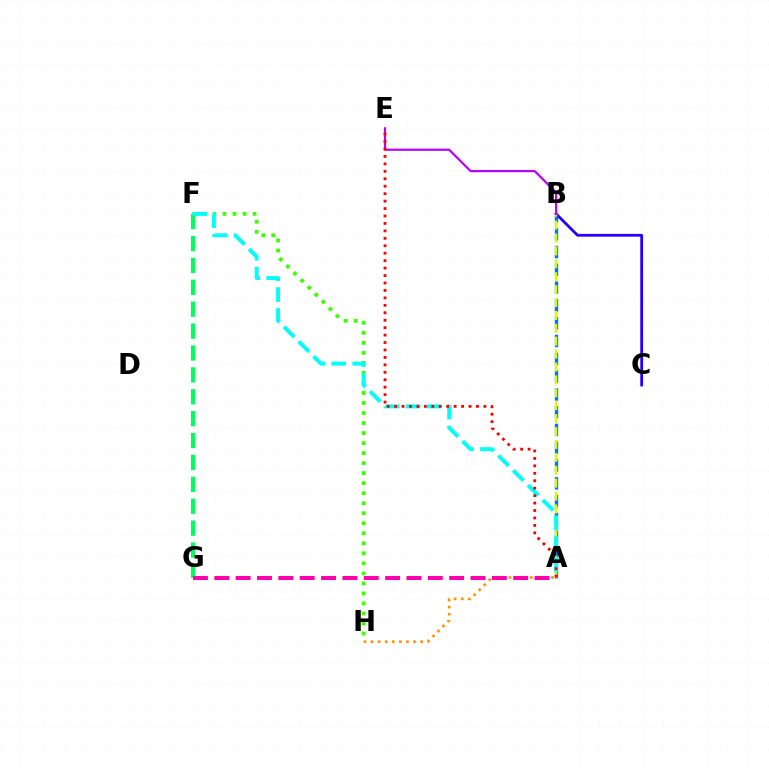{('A', 'B'): [{'color': '#0074ff', 'line_style': 'dashed', 'thickness': 2.42}, {'color': '#d1ff00', 'line_style': 'dashed', 'thickness': 1.75}], ('B', 'C'): [{'color': '#2500ff', 'line_style': 'solid', 'thickness': 2.01}], ('F', 'G'): [{'color': '#00ff5c', 'line_style': 'dashed', 'thickness': 2.97}], ('A', 'H'): [{'color': '#ff9400', 'line_style': 'dotted', 'thickness': 1.92}], ('F', 'H'): [{'color': '#3dff00', 'line_style': 'dotted', 'thickness': 2.72}], ('A', 'F'): [{'color': '#00fff6', 'line_style': 'dashed', 'thickness': 2.84}], ('B', 'E'): [{'color': '#b900ff', 'line_style': 'solid', 'thickness': 1.59}], ('A', 'E'): [{'color': '#ff0000', 'line_style': 'dotted', 'thickness': 2.02}], ('A', 'G'): [{'color': '#ff00ac', 'line_style': 'dashed', 'thickness': 2.9}]}